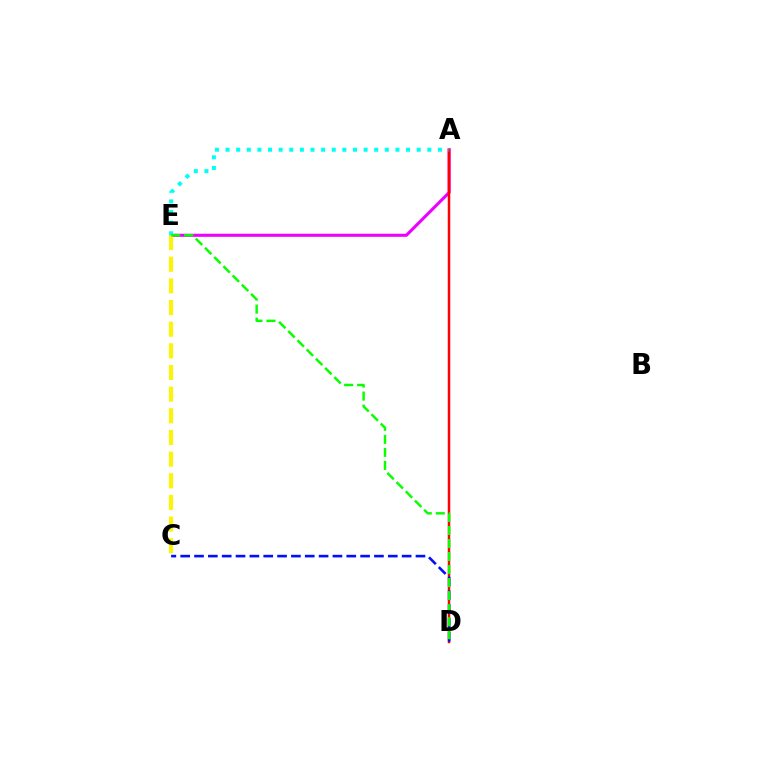{('A', 'E'): [{'color': '#ee00ff', 'line_style': 'solid', 'thickness': 2.22}, {'color': '#00fff6', 'line_style': 'dotted', 'thickness': 2.89}], ('C', 'E'): [{'color': '#fcf500', 'line_style': 'dashed', 'thickness': 2.94}], ('A', 'D'): [{'color': '#ff0000', 'line_style': 'solid', 'thickness': 1.8}], ('C', 'D'): [{'color': '#0010ff', 'line_style': 'dashed', 'thickness': 1.88}], ('D', 'E'): [{'color': '#08ff00', 'line_style': 'dashed', 'thickness': 1.77}]}